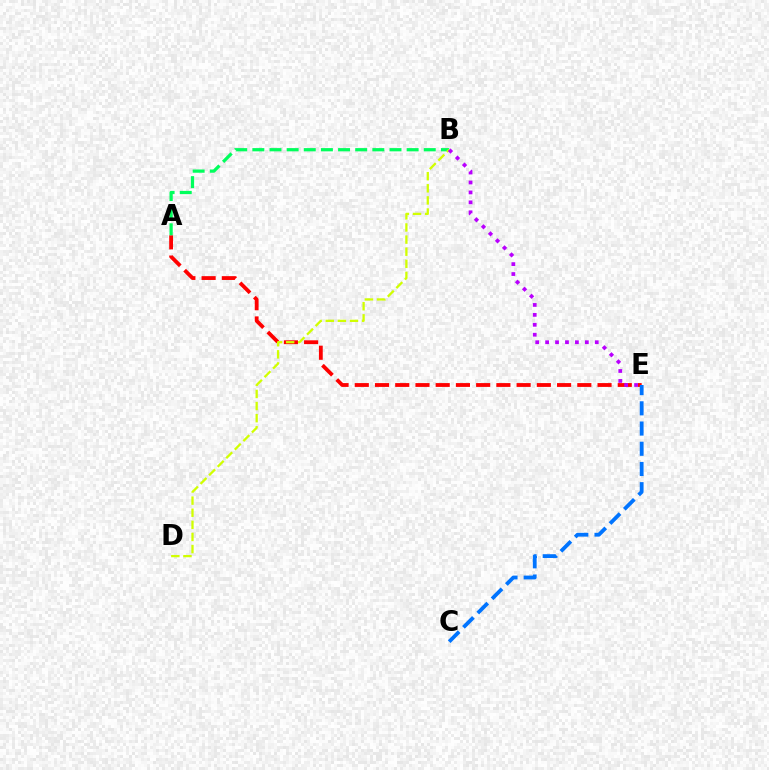{('A', 'E'): [{'color': '#ff0000', 'line_style': 'dashed', 'thickness': 2.75}], ('A', 'B'): [{'color': '#00ff5c', 'line_style': 'dashed', 'thickness': 2.33}], ('B', 'D'): [{'color': '#d1ff00', 'line_style': 'dashed', 'thickness': 1.65}], ('B', 'E'): [{'color': '#b900ff', 'line_style': 'dotted', 'thickness': 2.7}], ('C', 'E'): [{'color': '#0074ff', 'line_style': 'dashed', 'thickness': 2.75}]}